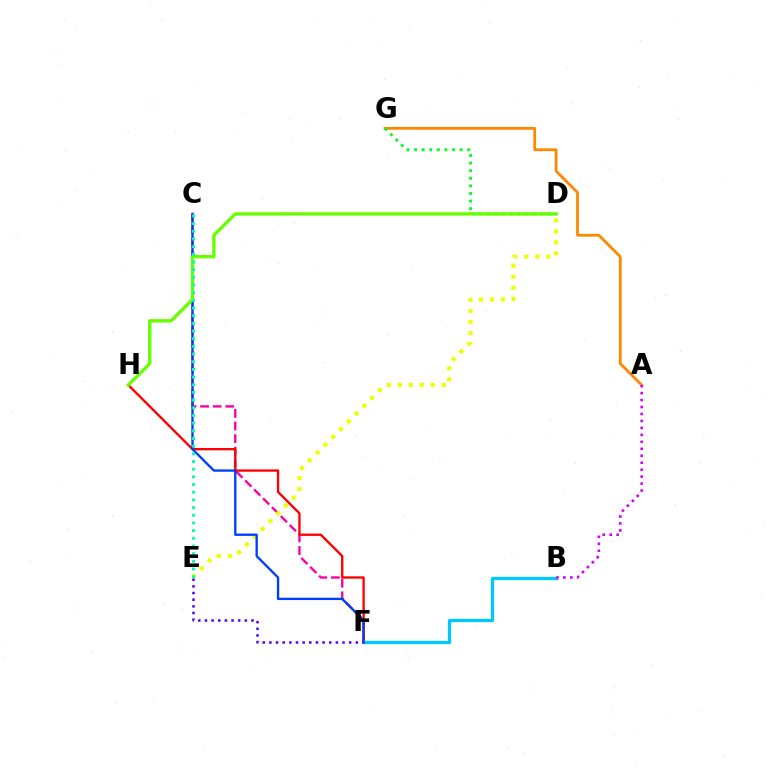{('C', 'F'): [{'color': '#ff00a0', 'line_style': 'dashed', 'thickness': 1.71}, {'color': '#003fff', 'line_style': 'solid', 'thickness': 1.69}], ('F', 'H'): [{'color': '#ff0000', 'line_style': 'solid', 'thickness': 1.68}], ('A', 'G'): [{'color': '#ff8800', 'line_style': 'solid', 'thickness': 2.0}], ('D', 'E'): [{'color': '#eeff00', 'line_style': 'dotted', 'thickness': 2.99}], ('B', 'F'): [{'color': '#00c7ff', 'line_style': 'solid', 'thickness': 2.38}], ('A', 'B'): [{'color': '#d600ff', 'line_style': 'dotted', 'thickness': 1.89}], ('D', 'G'): [{'color': '#00ff27', 'line_style': 'dotted', 'thickness': 2.06}], ('E', 'F'): [{'color': '#4f00ff', 'line_style': 'dotted', 'thickness': 1.81}], ('D', 'H'): [{'color': '#66ff00', 'line_style': 'solid', 'thickness': 2.4}], ('C', 'E'): [{'color': '#00ffaf', 'line_style': 'dotted', 'thickness': 2.09}]}